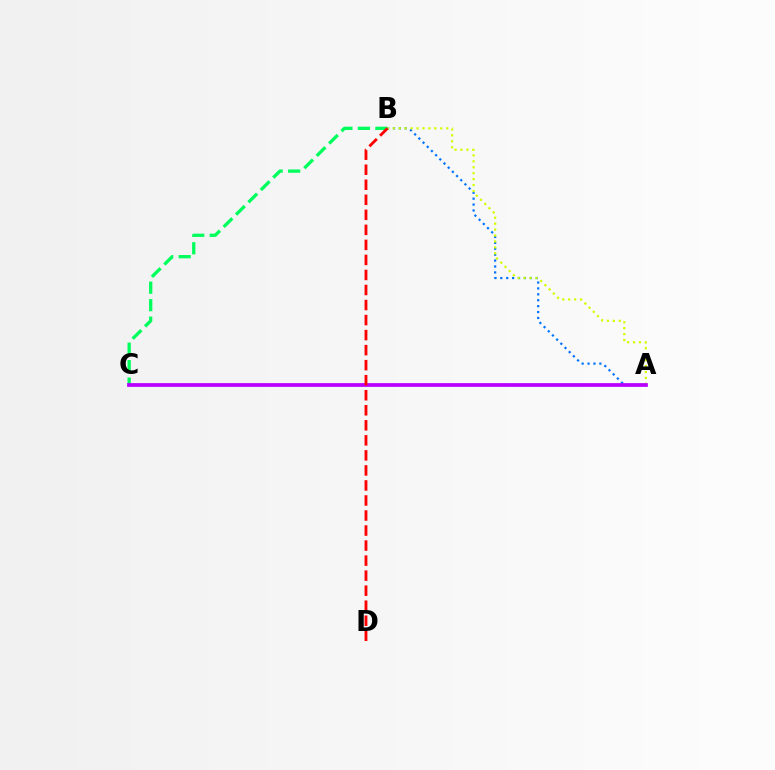{('B', 'C'): [{'color': '#00ff5c', 'line_style': 'dashed', 'thickness': 2.37}], ('A', 'B'): [{'color': '#0074ff', 'line_style': 'dotted', 'thickness': 1.6}, {'color': '#d1ff00', 'line_style': 'dotted', 'thickness': 1.61}], ('A', 'C'): [{'color': '#b900ff', 'line_style': 'solid', 'thickness': 2.7}], ('B', 'D'): [{'color': '#ff0000', 'line_style': 'dashed', 'thickness': 2.04}]}